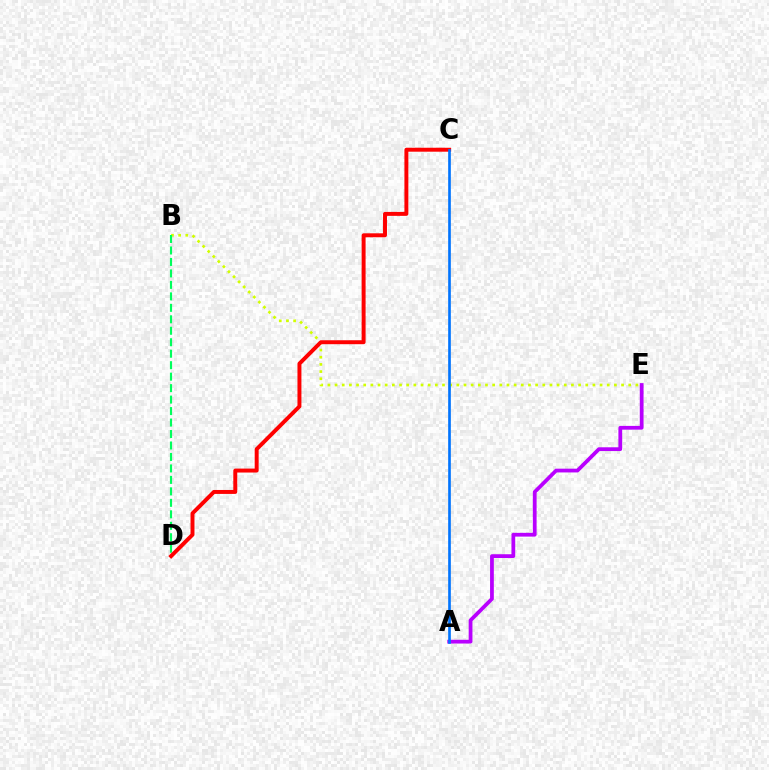{('A', 'E'): [{'color': '#b900ff', 'line_style': 'solid', 'thickness': 2.71}], ('B', 'E'): [{'color': '#d1ff00', 'line_style': 'dotted', 'thickness': 1.95}], ('B', 'D'): [{'color': '#00ff5c', 'line_style': 'dashed', 'thickness': 1.56}], ('C', 'D'): [{'color': '#ff0000', 'line_style': 'solid', 'thickness': 2.84}], ('A', 'C'): [{'color': '#0074ff', 'line_style': 'solid', 'thickness': 1.92}]}